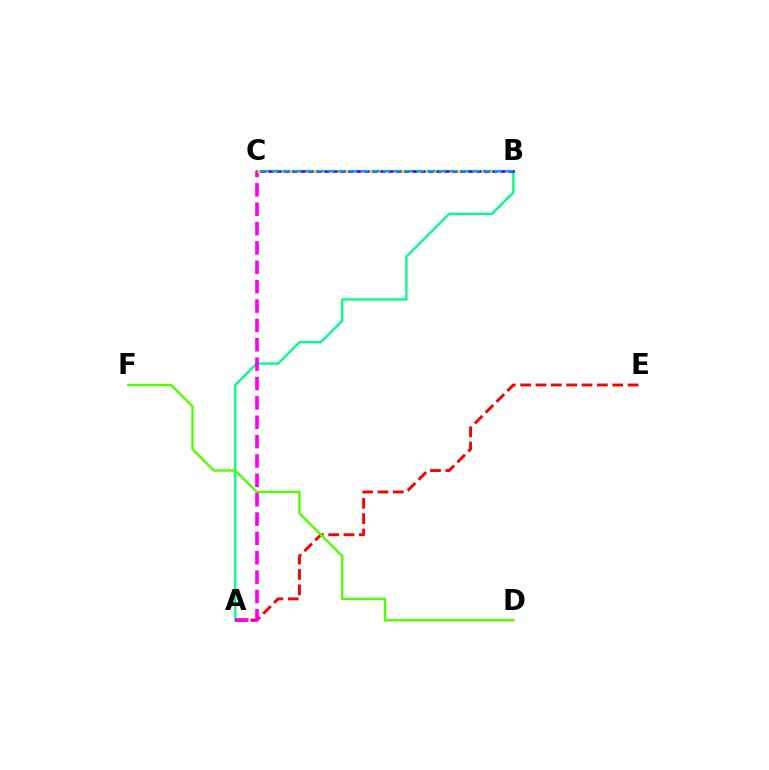{('A', 'E'): [{'color': '#ff0000', 'line_style': 'dashed', 'thickness': 2.09}], ('A', 'B'): [{'color': '#00ff86', 'line_style': 'solid', 'thickness': 1.7}], ('D', 'F'): [{'color': '#4fff00', 'line_style': 'solid', 'thickness': 1.69}], ('B', 'C'): [{'color': '#3700ff', 'line_style': 'solid', 'thickness': 1.87}, {'color': '#ffd500', 'line_style': 'dotted', 'thickness': 2.17}, {'color': '#009eff', 'line_style': 'dashed', 'thickness': 1.51}], ('A', 'C'): [{'color': '#ff00ed', 'line_style': 'dashed', 'thickness': 2.63}]}